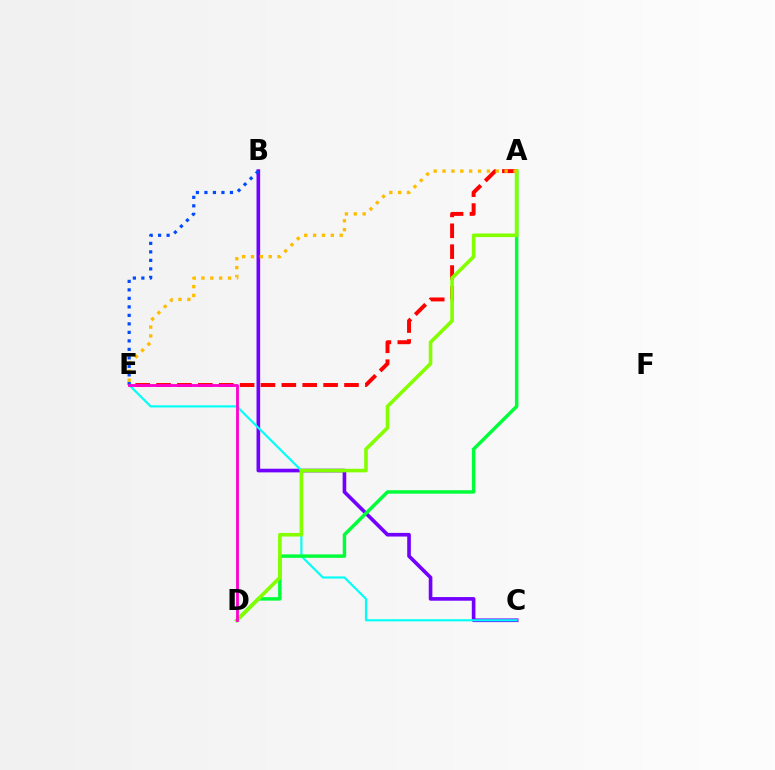{('B', 'C'): [{'color': '#7200ff', 'line_style': 'solid', 'thickness': 2.62}], ('A', 'E'): [{'color': '#ff0000', 'line_style': 'dashed', 'thickness': 2.84}, {'color': '#ffbd00', 'line_style': 'dotted', 'thickness': 2.41}], ('C', 'E'): [{'color': '#00fff6', 'line_style': 'solid', 'thickness': 1.54}], ('B', 'E'): [{'color': '#004bff', 'line_style': 'dotted', 'thickness': 2.31}], ('A', 'D'): [{'color': '#00ff39', 'line_style': 'solid', 'thickness': 2.49}, {'color': '#84ff00', 'line_style': 'solid', 'thickness': 2.6}], ('D', 'E'): [{'color': '#ff00cf', 'line_style': 'solid', 'thickness': 2.03}]}